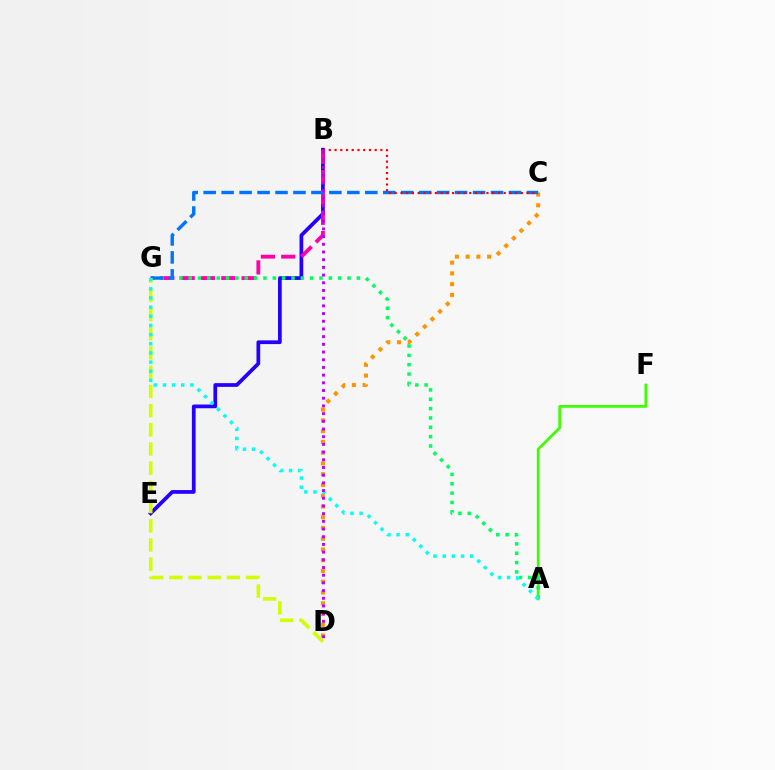{('B', 'E'): [{'color': '#2500ff', 'line_style': 'solid', 'thickness': 2.69}], ('B', 'G'): [{'color': '#ff00ac', 'line_style': 'dashed', 'thickness': 2.76}], ('A', 'F'): [{'color': '#3dff00', 'line_style': 'solid', 'thickness': 1.98}], ('C', 'D'): [{'color': '#ff9400', 'line_style': 'dotted', 'thickness': 2.92}], ('A', 'G'): [{'color': '#00ff5c', 'line_style': 'dotted', 'thickness': 2.54}, {'color': '#00fff6', 'line_style': 'dotted', 'thickness': 2.49}], ('C', 'G'): [{'color': '#0074ff', 'line_style': 'dashed', 'thickness': 2.44}], ('D', 'G'): [{'color': '#d1ff00', 'line_style': 'dashed', 'thickness': 2.61}], ('B', 'C'): [{'color': '#ff0000', 'line_style': 'dotted', 'thickness': 1.56}], ('B', 'D'): [{'color': '#b900ff', 'line_style': 'dotted', 'thickness': 2.09}]}